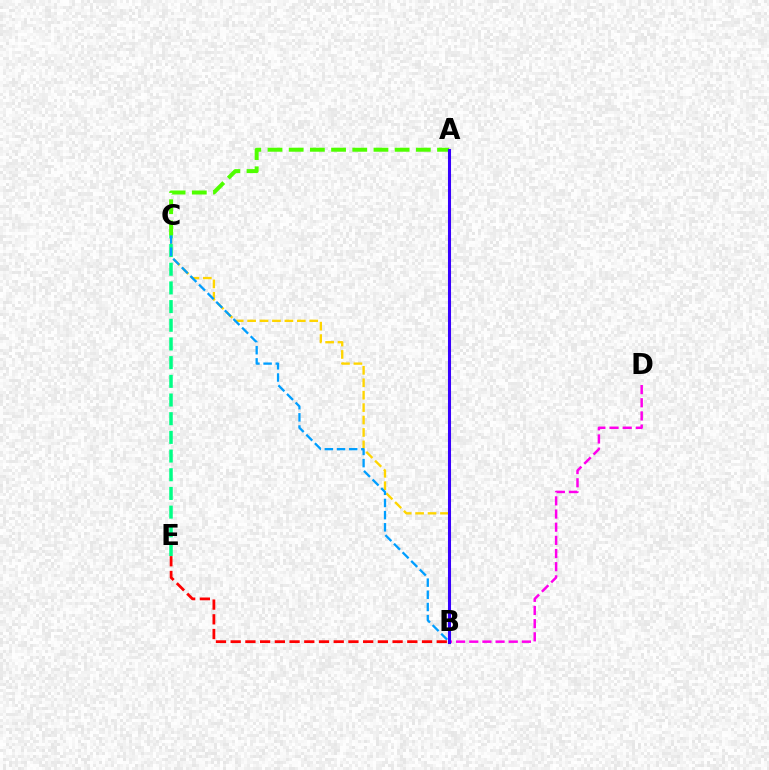{('B', 'C'): [{'color': '#ffd500', 'line_style': 'dashed', 'thickness': 1.69}, {'color': '#009eff', 'line_style': 'dashed', 'thickness': 1.65}], ('C', 'E'): [{'color': '#00ff86', 'line_style': 'dashed', 'thickness': 2.54}], ('B', 'D'): [{'color': '#ff00ed', 'line_style': 'dashed', 'thickness': 1.79}], ('B', 'E'): [{'color': '#ff0000', 'line_style': 'dashed', 'thickness': 2.0}], ('A', 'C'): [{'color': '#4fff00', 'line_style': 'dashed', 'thickness': 2.88}], ('A', 'B'): [{'color': '#3700ff', 'line_style': 'solid', 'thickness': 2.2}]}